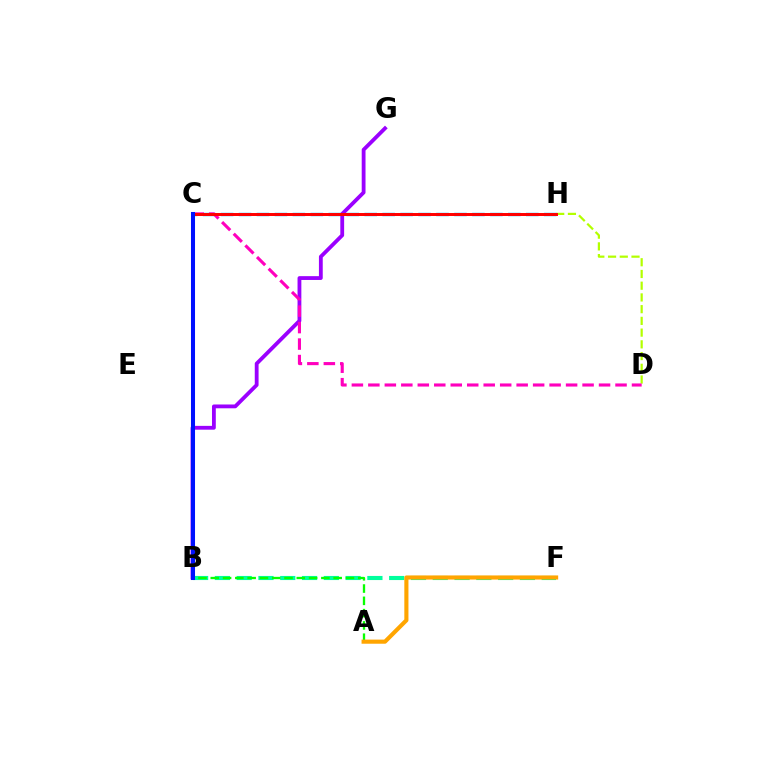{('B', 'F'): [{'color': '#00ff9d', 'line_style': 'dashed', 'thickness': 2.96}], ('D', 'H'): [{'color': '#b3ff00', 'line_style': 'dashed', 'thickness': 1.59}], ('A', 'B'): [{'color': '#08ff00', 'line_style': 'dashed', 'thickness': 1.67}], ('B', 'G'): [{'color': '#9b00ff', 'line_style': 'solid', 'thickness': 2.74}], ('C', 'H'): [{'color': '#00b5ff', 'line_style': 'dashed', 'thickness': 2.44}, {'color': '#ff0000', 'line_style': 'solid', 'thickness': 2.14}], ('C', 'D'): [{'color': '#ff00bd', 'line_style': 'dashed', 'thickness': 2.24}], ('A', 'F'): [{'color': '#ffa500', 'line_style': 'solid', 'thickness': 2.97}], ('B', 'C'): [{'color': '#0010ff', 'line_style': 'solid', 'thickness': 2.91}]}